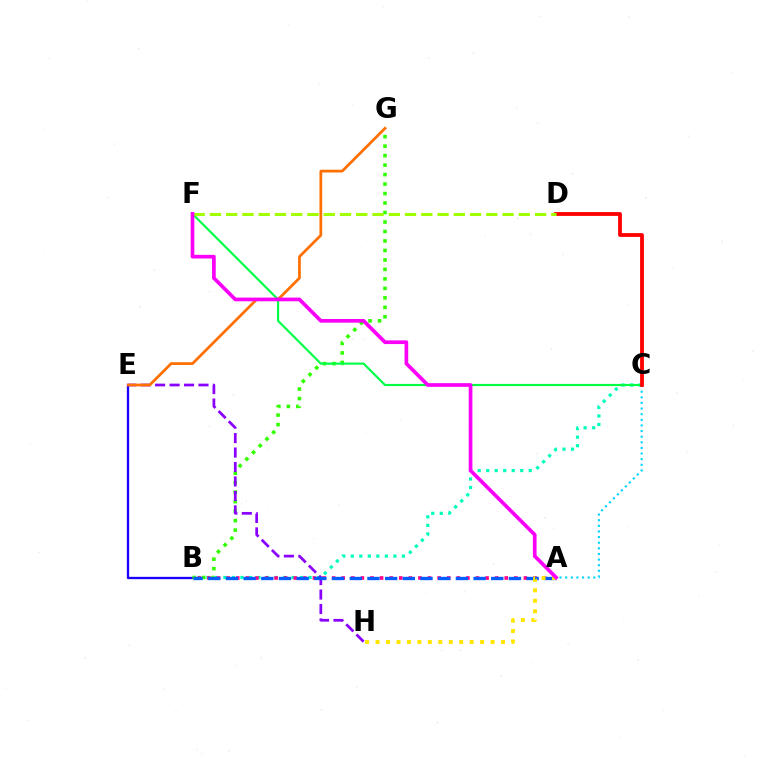{('B', 'E'): [{'color': '#1900ff', 'line_style': 'solid', 'thickness': 1.67}], ('A', 'C'): [{'color': '#00d3ff', 'line_style': 'dotted', 'thickness': 1.53}], ('B', 'G'): [{'color': '#31ff00', 'line_style': 'dotted', 'thickness': 2.58}], ('B', 'C'): [{'color': '#00ffbb', 'line_style': 'dotted', 'thickness': 2.31}], ('A', 'B'): [{'color': '#ff0088', 'line_style': 'dotted', 'thickness': 2.61}, {'color': '#005dff', 'line_style': 'dashed', 'thickness': 2.4}], ('C', 'F'): [{'color': '#00ff45', 'line_style': 'solid', 'thickness': 1.56}], ('E', 'H'): [{'color': '#8a00ff', 'line_style': 'dashed', 'thickness': 1.96}], ('E', 'G'): [{'color': '#ff7000', 'line_style': 'solid', 'thickness': 1.99}], ('C', 'D'): [{'color': '#ff0000', 'line_style': 'solid', 'thickness': 2.73}], ('D', 'F'): [{'color': '#a2ff00', 'line_style': 'dashed', 'thickness': 2.21}], ('A', 'H'): [{'color': '#ffe600', 'line_style': 'dotted', 'thickness': 2.84}], ('A', 'F'): [{'color': '#fa00f9', 'line_style': 'solid', 'thickness': 2.66}]}